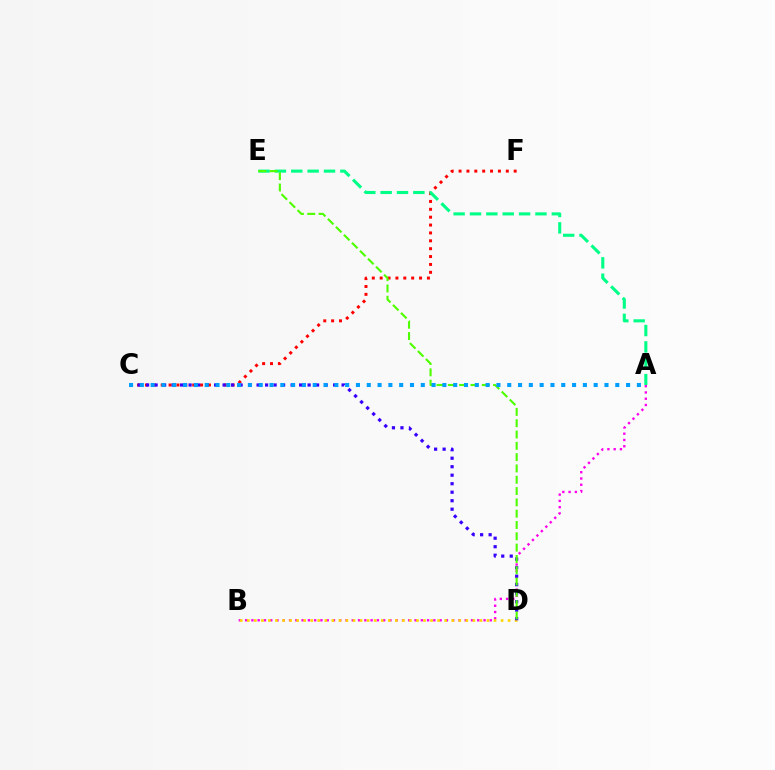{('A', 'B'): [{'color': '#ff00ed', 'line_style': 'dotted', 'thickness': 1.7}], ('B', 'D'): [{'color': '#ffd500', 'line_style': 'dotted', 'thickness': 1.92}], ('C', 'F'): [{'color': '#ff0000', 'line_style': 'dotted', 'thickness': 2.14}], ('C', 'D'): [{'color': '#3700ff', 'line_style': 'dotted', 'thickness': 2.31}], ('A', 'E'): [{'color': '#00ff86', 'line_style': 'dashed', 'thickness': 2.22}], ('D', 'E'): [{'color': '#4fff00', 'line_style': 'dashed', 'thickness': 1.54}], ('A', 'C'): [{'color': '#009eff', 'line_style': 'dotted', 'thickness': 2.94}]}